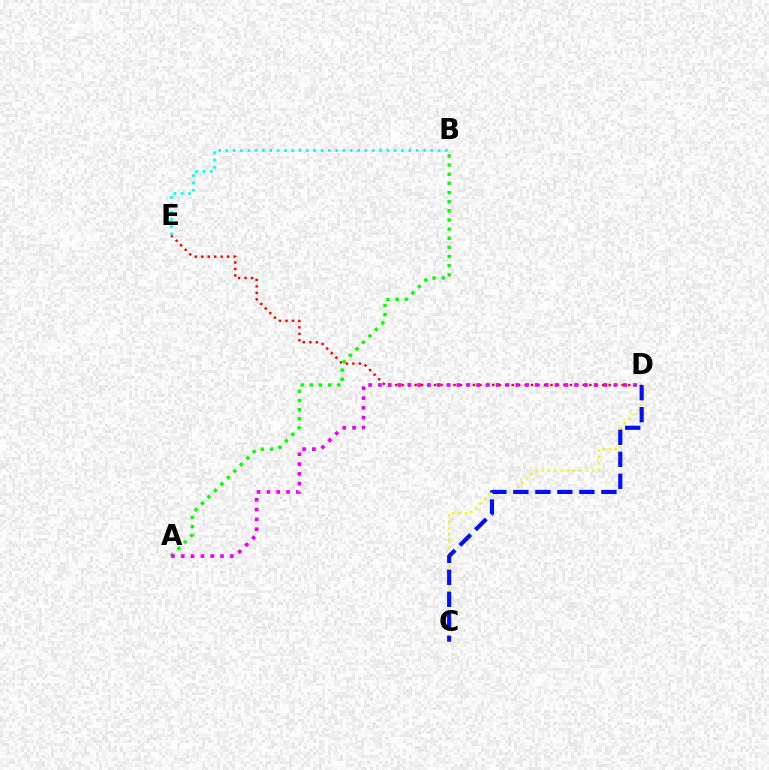{('D', 'E'): [{'color': '#ff0000', 'line_style': 'dotted', 'thickness': 1.76}], ('C', 'D'): [{'color': '#fcf500', 'line_style': 'dotted', 'thickness': 1.72}, {'color': '#0010ff', 'line_style': 'dashed', 'thickness': 2.99}], ('A', 'B'): [{'color': '#08ff00', 'line_style': 'dotted', 'thickness': 2.49}], ('A', 'D'): [{'color': '#ee00ff', 'line_style': 'dotted', 'thickness': 2.66}], ('B', 'E'): [{'color': '#00fff6', 'line_style': 'dotted', 'thickness': 1.99}]}